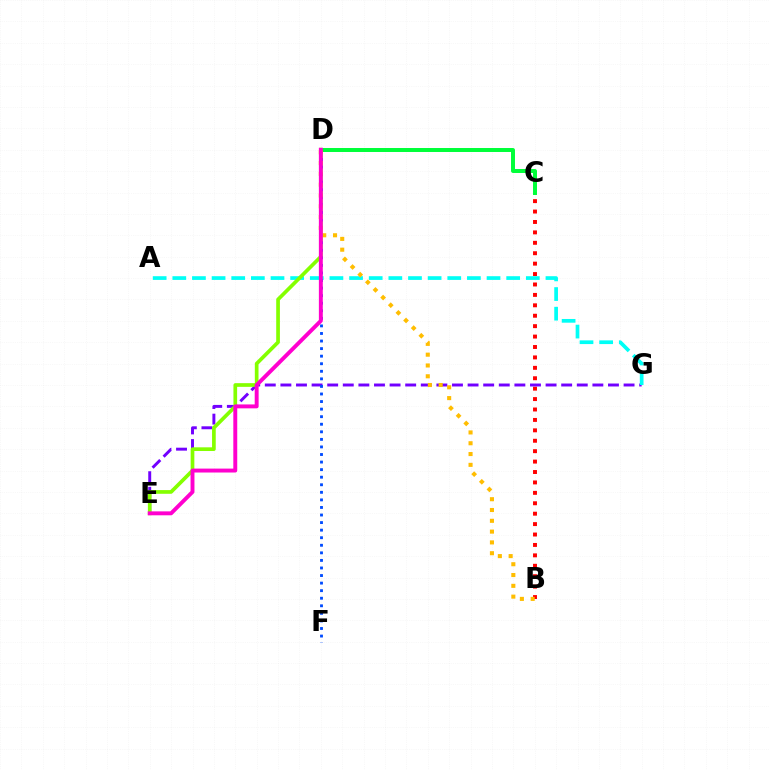{('B', 'C'): [{'color': '#ff0000', 'line_style': 'dotted', 'thickness': 2.83}], ('E', 'G'): [{'color': '#7200ff', 'line_style': 'dashed', 'thickness': 2.12}], ('A', 'G'): [{'color': '#00fff6', 'line_style': 'dashed', 'thickness': 2.67}], ('D', 'E'): [{'color': '#84ff00', 'line_style': 'solid', 'thickness': 2.66}, {'color': '#ff00cf', 'line_style': 'solid', 'thickness': 2.82}], ('D', 'F'): [{'color': '#004bff', 'line_style': 'dotted', 'thickness': 2.06}], ('C', 'D'): [{'color': '#00ff39', 'line_style': 'solid', 'thickness': 2.86}], ('B', 'D'): [{'color': '#ffbd00', 'line_style': 'dotted', 'thickness': 2.93}]}